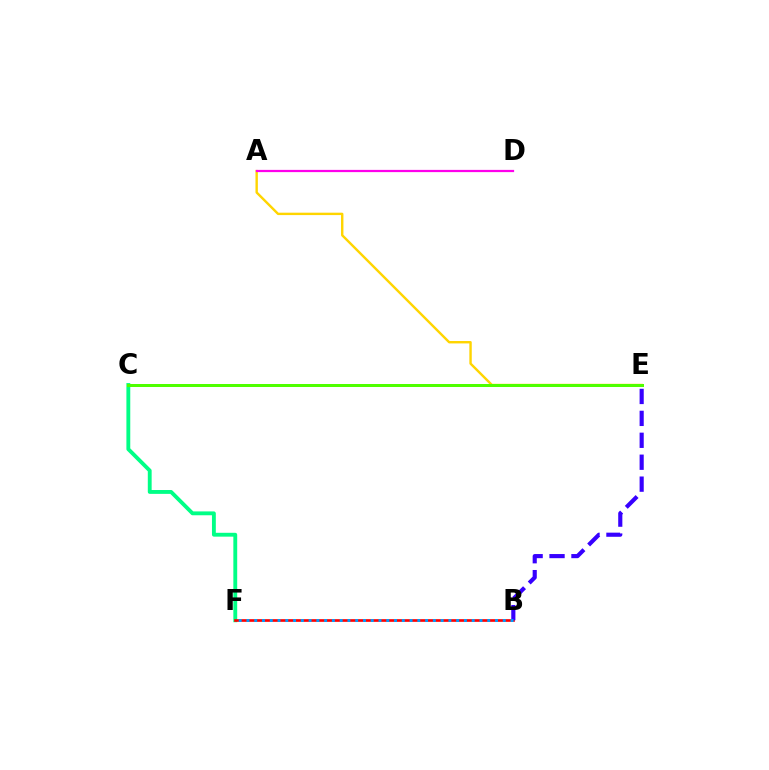{('C', 'F'): [{'color': '#00ff86', 'line_style': 'solid', 'thickness': 2.78}], ('B', 'F'): [{'color': '#ff0000', 'line_style': 'solid', 'thickness': 1.92}, {'color': '#009eff', 'line_style': 'dotted', 'thickness': 2.11}], ('A', 'E'): [{'color': '#ffd500', 'line_style': 'solid', 'thickness': 1.73}], ('B', 'E'): [{'color': '#3700ff', 'line_style': 'dashed', 'thickness': 2.98}], ('A', 'D'): [{'color': '#ff00ed', 'line_style': 'solid', 'thickness': 1.61}], ('C', 'E'): [{'color': '#4fff00', 'line_style': 'solid', 'thickness': 2.16}]}